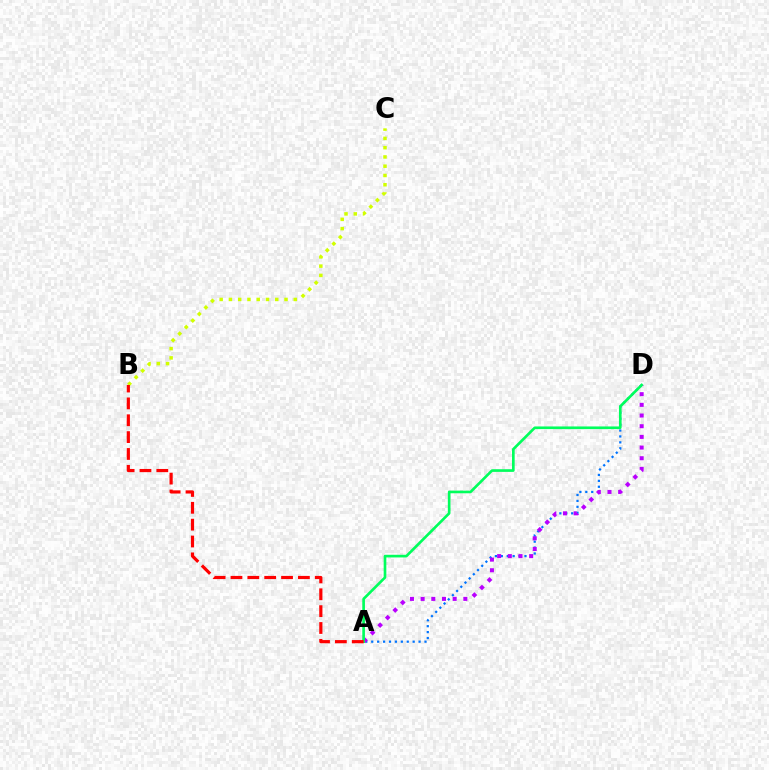{('A', 'D'): [{'color': '#0074ff', 'line_style': 'dotted', 'thickness': 1.61}, {'color': '#b900ff', 'line_style': 'dotted', 'thickness': 2.9}, {'color': '#00ff5c', 'line_style': 'solid', 'thickness': 1.91}], ('B', 'C'): [{'color': '#d1ff00', 'line_style': 'dotted', 'thickness': 2.52}], ('A', 'B'): [{'color': '#ff0000', 'line_style': 'dashed', 'thickness': 2.29}]}